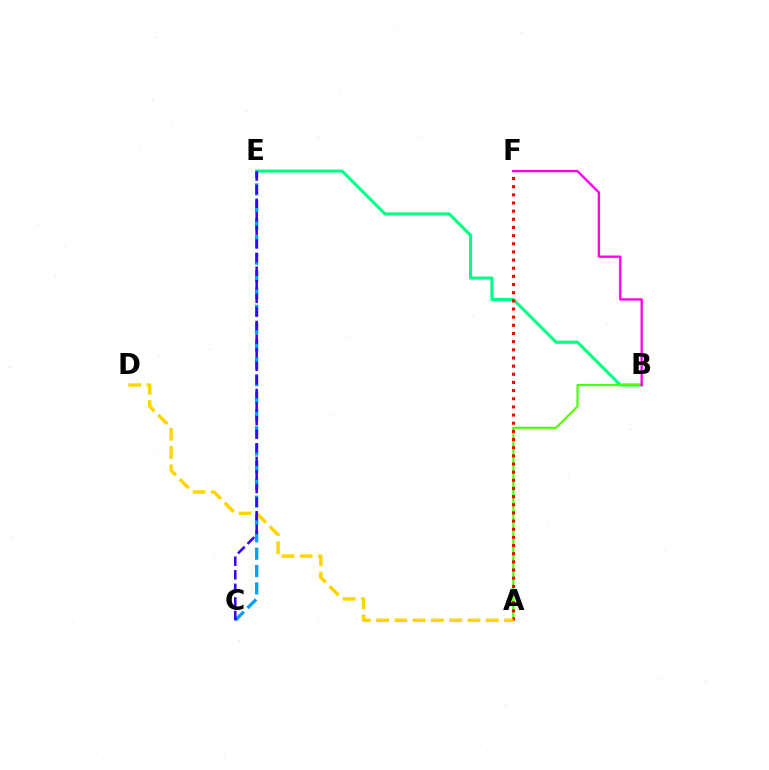{('B', 'E'): [{'color': '#00ff86', 'line_style': 'solid', 'thickness': 2.24}], ('A', 'B'): [{'color': '#4fff00', 'line_style': 'solid', 'thickness': 1.53}], ('C', 'E'): [{'color': '#009eff', 'line_style': 'dashed', 'thickness': 2.36}, {'color': '#3700ff', 'line_style': 'dashed', 'thickness': 1.85}], ('A', 'F'): [{'color': '#ff0000', 'line_style': 'dotted', 'thickness': 2.22}], ('B', 'F'): [{'color': '#ff00ed', 'line_style': 'solid', 'thickness': 1.68}], ('A', 'D'): [{'color': '#ffd500', 'line_style': 'dashed', 'thickness': 2.48}]}